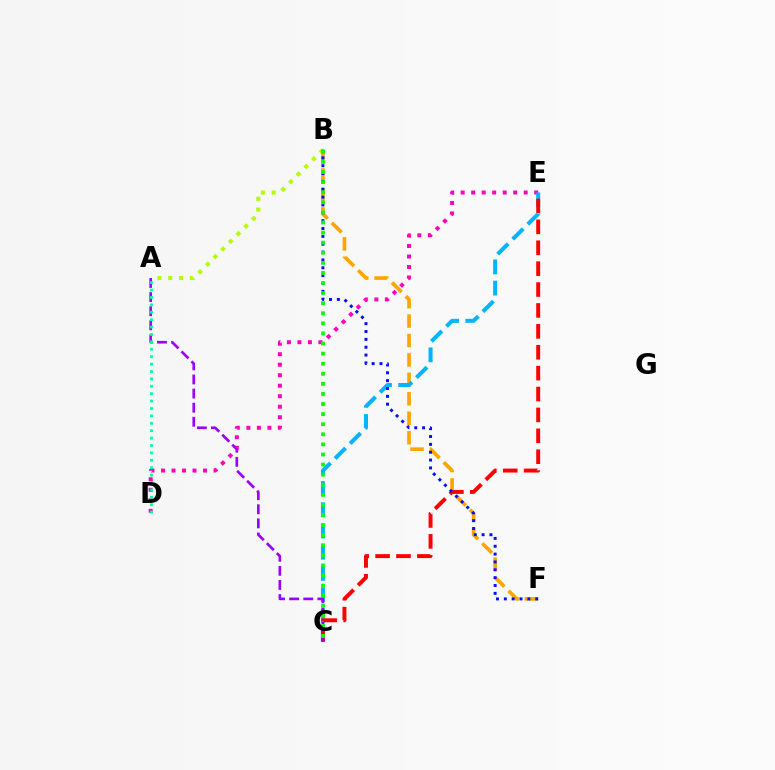{('D', 'E'): [{'color': '#ff00bd', 'line_style': 'dotted', 'thickness': 2.85}], ('B', 'F'): [{'color': '#ffa500', 'line_style': 'dashed', 'thickness': 2.64}, {'color': '#0010ff', 'line_style': 'dotted', 'thickness': 2.13}], ('C', 'E'): [{'color': '#00b5ff', 'line_style': 'dashed', 'thickness': 2.88}, {'color': '#ff0000', 'line_style': 'dashed', 'thickness': 2.84}], ('A', 'C'): [{'color': '#9b00ff', 'line_style': 'dashed', 'thickness': 1.92}], ('A', 'B'): [{'color': '#b3ff00', 'line_style': 'dotted', 'thickness': 2.94}], ('B', 'C'): [{'color': '#08ff00', 'line_style': 'dotted', 'thickness': 2.74}], ('A', 'D'): [{'color': '#00ff9d', 'line_style': 'dotted', 'thickness': 2.01}]}